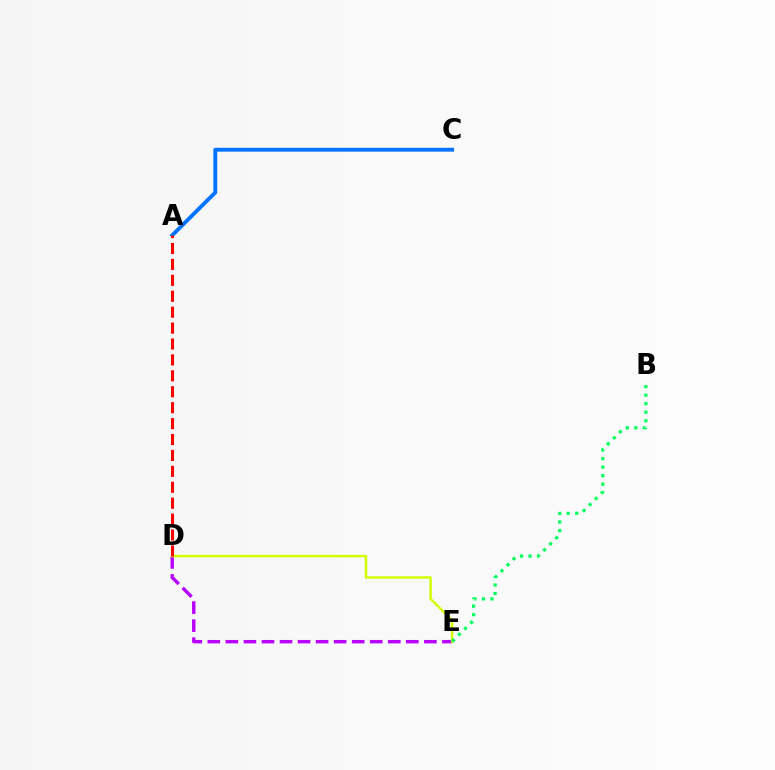{('D', 'E'): [{'color': '#b900ff', 'line_style': 'dashed', 'thickness': 2.45}, {'color': '#d1ff00', 'line_style': 'solid', 'thickness': 1.76}], ('B', 'E'): [{'color': '#00ff5c', 'line_style': 'dotted', 'thickness': 2.32}], ('A', 'C'): [{'color': '#0074ff', 'line_style': 'solid', 'thickness': 2.77}], ('A', 'D'): [{'color': '#ff0000', 'line_style': 'dashed', 'thickness': 2.16}]}